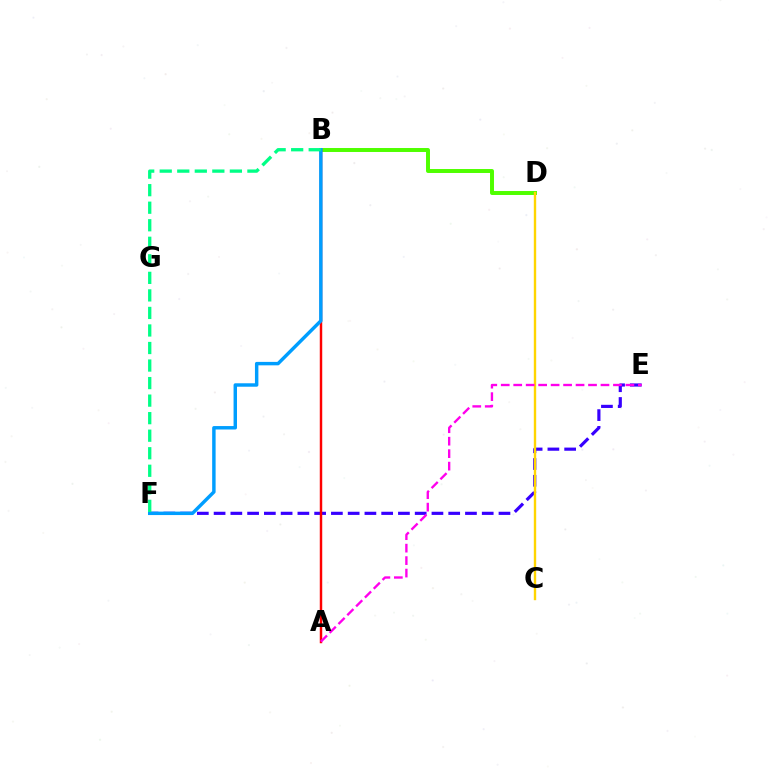{('E', 'F'): [{'color': '#3700ff', 'line_style': 'dashed', 'thickness': 2.28}], ('B', 'D'): [{'color': '#4fff00', 'line_style': 'solid', 'thickness': 2.85}], ('A', 'B'): [{'color': '#ff0000', 'line_style': 'solid', 'thickness': 1.77}], ('C', 'D'): [{'color': '#ffd500', 'line_style': 'solid', 'thickness': 1.72}], ('A', 'E'): [{'color': '#ff00ed', 'line_style': 'dashed', 'thickness': 1.69}], ('B', 'F'): [{'color': '#009eff', 'line_style': 'solid', 'thickness': 2.48}, {'color': '#00ff86', 'line_style': 'dashed', 'thickness': 2.38}]}